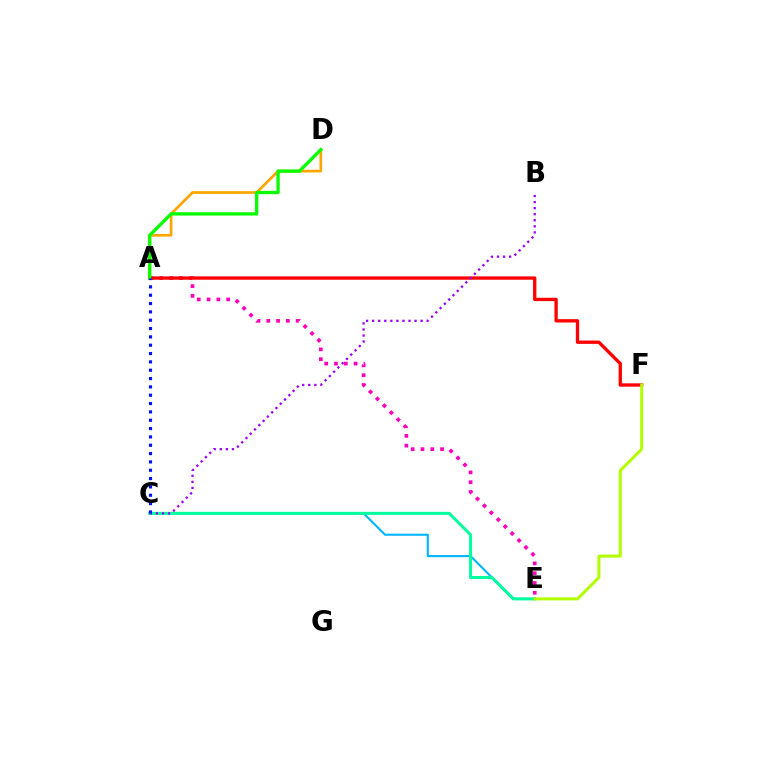{('C', 'E'): [{'color': '#00b5ff', 'line_style': 'solid', 'thickness': 1.51}, {'color': '#00ff9d', 'line_style': 'solid', 'thickness': 2.16}], ('A', 'D'): [{'color': '#ffa500', 'line_style': 'solid', 'thickness': 1.95}, {'color': '#08ff00', 'line_style': 'solid', 'thickness': 2.4}], ('A', 'E'): [{'color': '#ff00bd', 'line_style': 'dotted', 'thickness': 2.66}], ('A', 'F'): [{'color': '#ff0000', 'line_style': 'solid', 'thickness': 2.4}], ('B', 'C'): [{'color': '#9b00ff', 'line_style': 'dotted', 'thickness': 1.65}], ('E', 'F'): [{'color': '#b3ff00', 'line_style': 'solid', 'thickness': 2.16}], ('A', 'C'): [{'color': '#0010ff', 'line_style': 'dotted', 'thickness': 2.26}]}